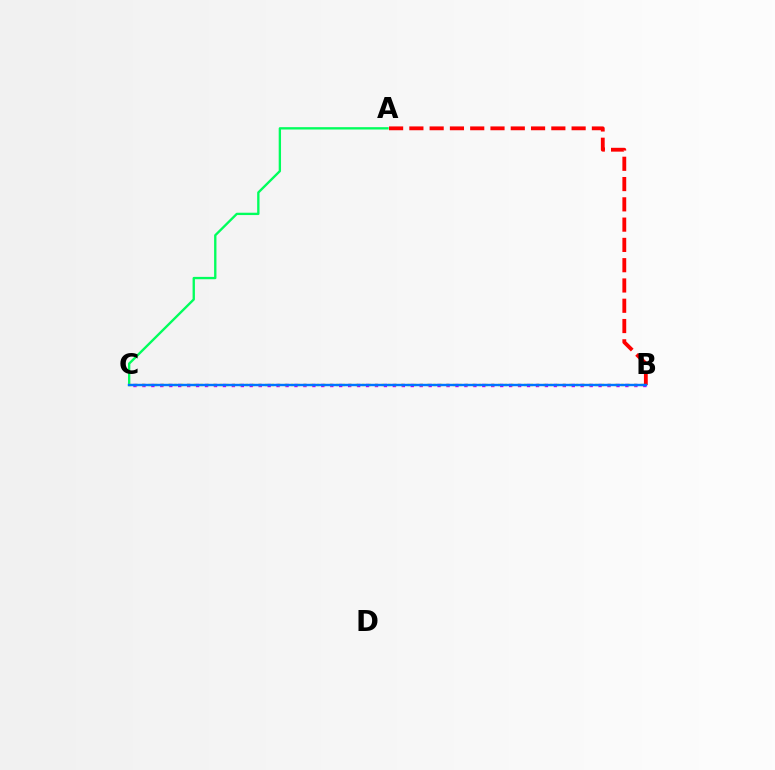{('B', 'C'): [{'color': '#b900ff', 'line_style': 'dotted', 'thickness': 2.43}, {'color': '#d1ff00', 'line_style': 'dotted', 'thickness': 1.76}, {'color': '#0074ff', 'line_style': 'solid', 'thickness': 1.74}], ('A', 'C'): [{'color': '#00ff5c', 'line_style': 'solid', 'thickness': 1.69}], ('A', 'B'): [{'color': '#ff0000', 'line_style': 'dashed', 'thickness': 2.76}]}